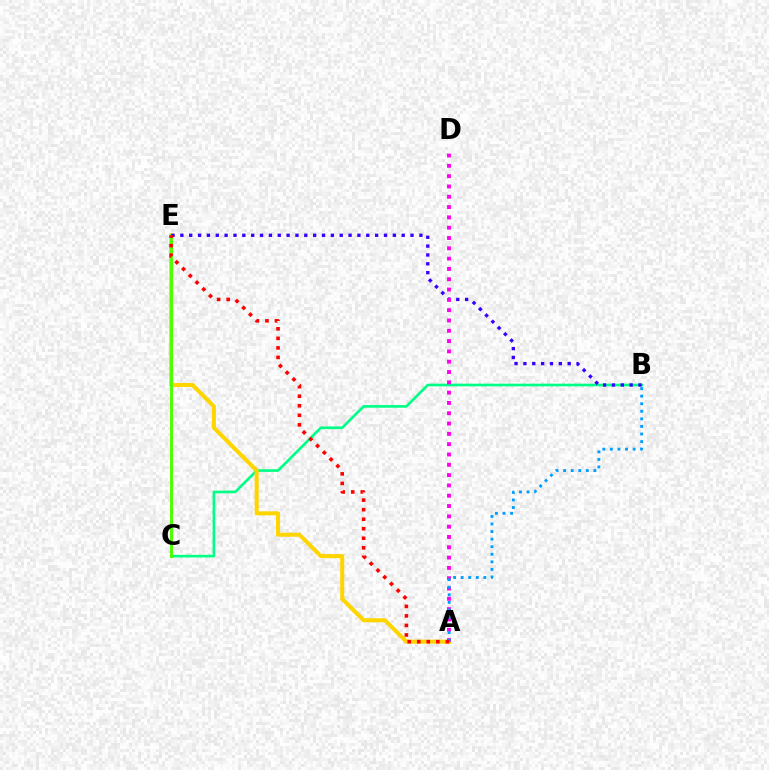{('B', 'C'): [{'color': '#00ff86', 'line_style': 'solid', 'thickness': 1.91}], ('A', 'E'): [{'color': '#ffd500', 'line_style': 'solid', 'thickness': 2.91}, {'color': '#ff0000', 'line_style': 'dotted', 'thickness': 2.59}], ('C', 'E'): [{'color': '#4fff00', 'line_style': 'solid', 'thickness': 2.13}], ('B', 'E'): [{'color': '#3700ff', 'line_style': 'dotted', 'thickness': 2.41}], ('A', 'D'): [{'color': '#ff00ed', 'line_style': 'dotted', 'thickness': 2.8}], ('A', 'B'): [{'color': '#009eff', 'line_style': 'dotted', 'thickness': 2.06}]}